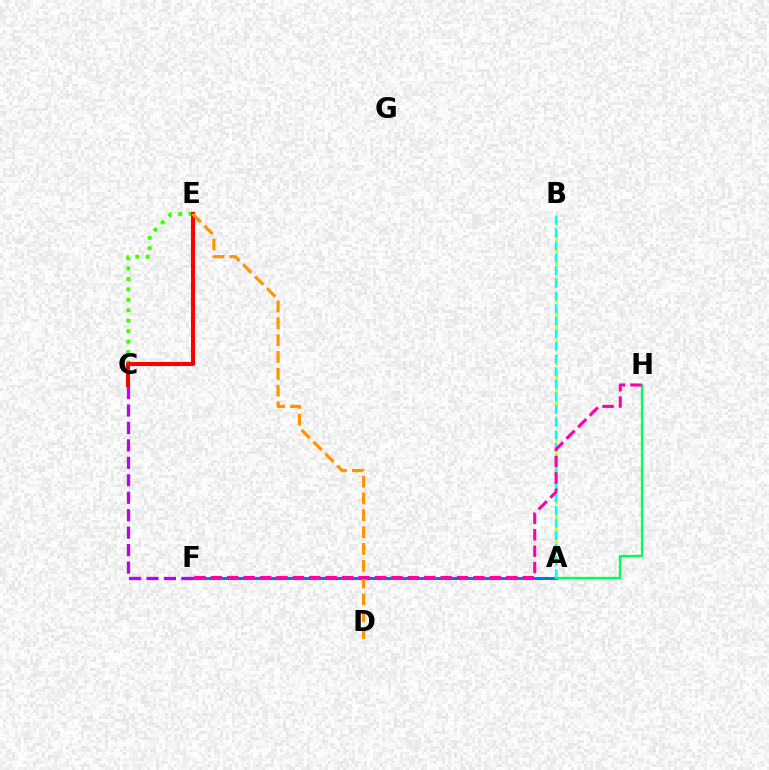{('A', 'F'): [{'color': '#2500ff', 'line_style': 'dotted', 'thickness': 2.18}, {'color': '#0074ff', 'line_style': 'solid', 'thickness': 2.15}], ('A', 'B'): [{'color': '#d1ff00', 'line_style': 'dashed', 'thickness': 2.11}, {'color': '#00fff6', 'line_style': 'dashed', 'thickness': 1.71}], ('C', 'F'): [{'color': '#b900ff', 'line_style': 'dashed', 'thickness': 2.37}], ('C', 'E'): [{'color': '#3dff00', 'line_style': 'dotted', 'thickness': 2.84}, {'color': '#ff0000', 'line_style': 'solid', 'thickness': 2.92}], ('A', 'H'): [{'color': '#00ff5c', 'line_style': 'solid', 'thickness': 1.67}], ('D', 'E'): [{'color': '#ff9400', 'line_style': 'dashed', 'thickness': 2.29}], ('F', 'H'): [{'color': '#ff00ac', 'line_style': 'dashed', 'thickness': 2.23}]}